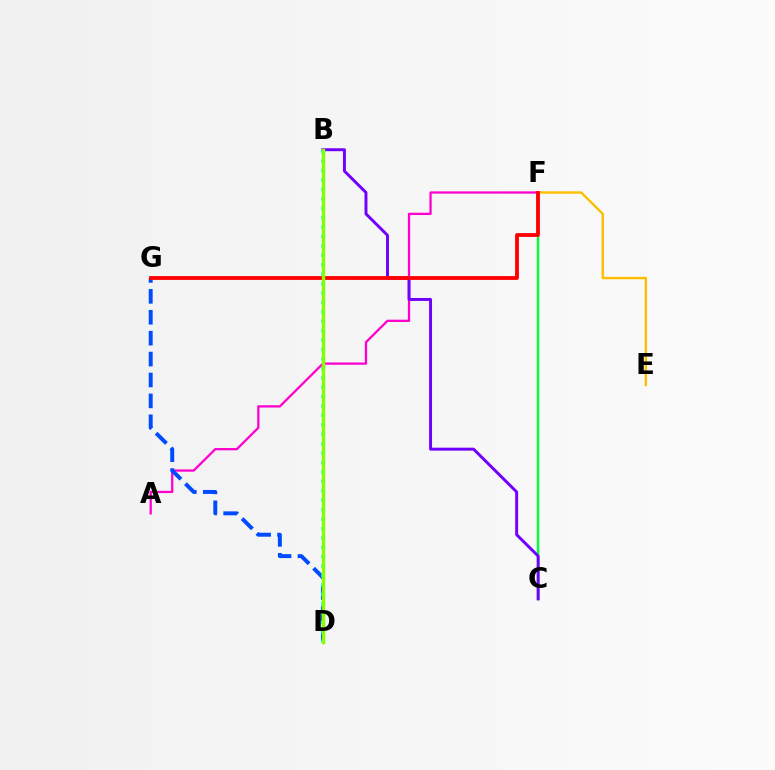{('A', 'F'): [{'color': '#ff00cf', 'line_style': 'solid', 'thickness': 1.64}], ('C', 'F'): [{'color': '#00ff39', 'line_style': 'solid', 'thickness': 1.75}], ('B', 'C'): [{'color': '#7200ff', 'line_style': 'solid', 'thickness': 2.12}], ('D', 'G'): [{'color': '#004bff', 'line_style': 'dashed', 'thickness': 2.84}], ('E', 'F'): [{'color': '#ffbd00', 'line_style': 'solid', 'thickness': 1.71}], ('F', 'G'): [{'color': '#ff0000', 'line_style': 'solid', 'thickness': 2.74}], ('B', 'D'): [{'color': '#00fff6', 'line_style': 'dotted', 'thickness': 2.56}, {'color': '#84ff00', 'line_style': 'solid', 'thickness': 2.46}]}